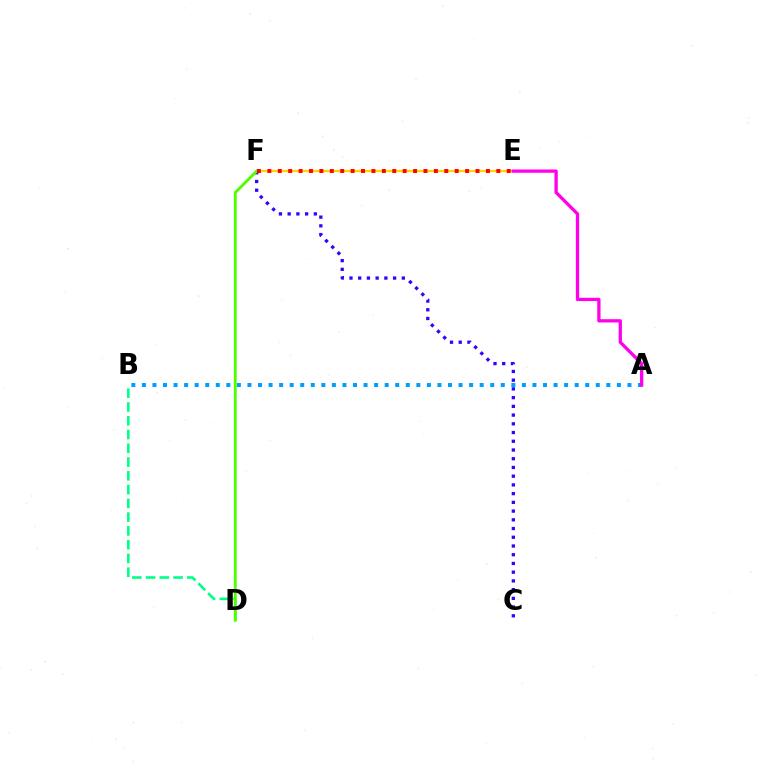{('E', 'F'): [{'color': '#ffd500', 'line_style': 'solid', 'thickness': 1.68}, {'color': '#ff0000', 'line_style': 'dotted', 'thickness': 2.83}], ('A', 'B'): [{'color': '#009eff', 'line_style': 'dotted', 'thickness': 2.87}], ('C', 'F'): [{'color': '#3700ff', 'line_style': 'dotted', 'thickness': 2.37}], ('A', 'E'): [{'color': '#ff00ed', 'line_style': 'solid', 'thickness': 2.36}], ('B', 'D'): [{'color': '#00ff86', 'line_style': 'dashed', 'thickness': 1.87}], ('D', 'F'): [{'color': '#4fff00', 'line_style': 'solid', 'thickness': 2.07}]}